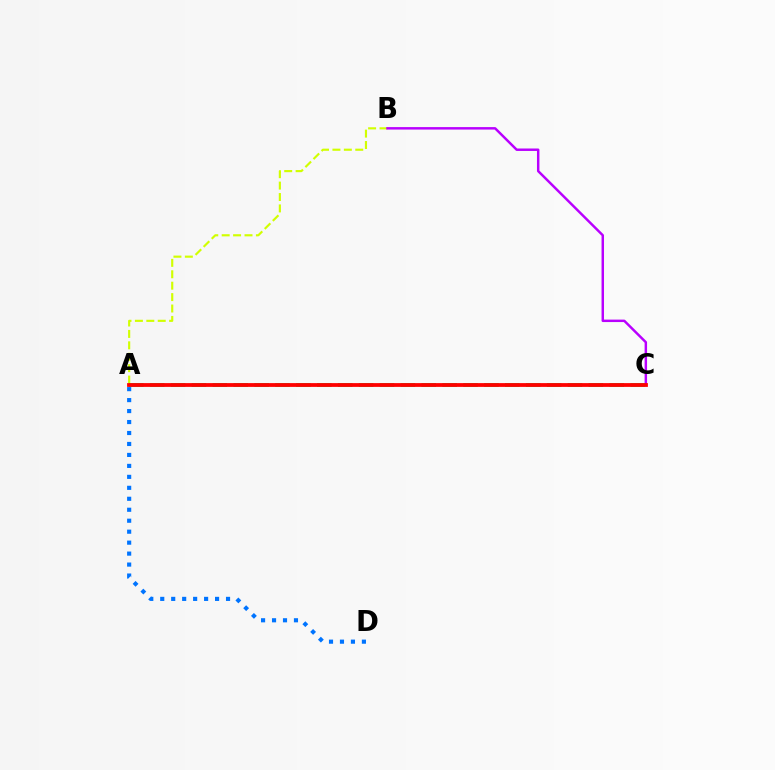{('A', 'B'): [{'color': '#d1ff00', 'line_style': 'dashed', 'thickness': 1.55}], ('A', 'D'): [{'color': '#0074ff', 'line_style': 'dotted', 'thickness': 2.98}], ('B', 'C'): [{'color': '#b900ff', 'line_style': 'solid', 'thickness': 1.77}], ('A', 'C'): [{'color': '#00ff5c', 'line_style': 'dashed', 'thickness': 2.84}, {'color': '#ff0000', 'line_style': 'solid', 'thickness': 2.73}]}